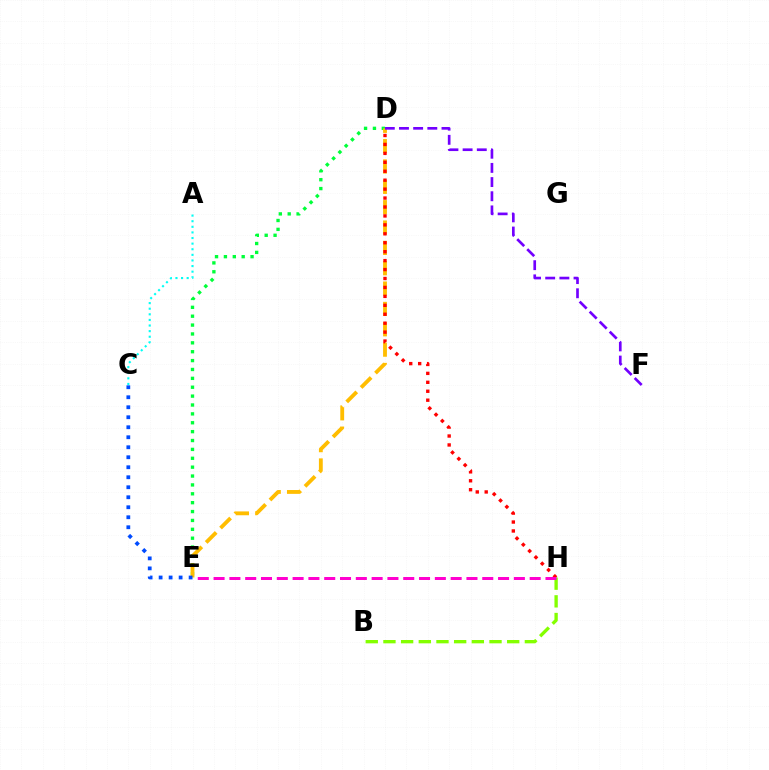{('B', 'H'): [{'color': '#84ff00', 'line_style': 'dashed', 'thickness': 2.4}], ('D', 'E'): [{'color': '#00ff39', 'line_style': 'dotted', 'thickness': 2.41}, {'color': '#ffbd00', 'line_style': 'dashed', 'thickness': 2.76}], ('D', 'F'): [{'color': '#7200ff', 'line_style': 'dashed', 'thickness': 1.93}], ('C', 'E'): [{'color': '#004bff', 'line_style': 'dotted', 'thickness': 2.72}], ('D', 'H'): [{'color': '#ff0000', 'line_style': 'dotted', 'thickness': 2.43}], ('E', 'H'): [{'color': '#ff00cf', 'line_style': 'dashed', 'thickness': 2.15}], ('A', 'C'): [{'color': '#00fff6', 'line_style': 'dotted', 'thickness': 1.52}]}